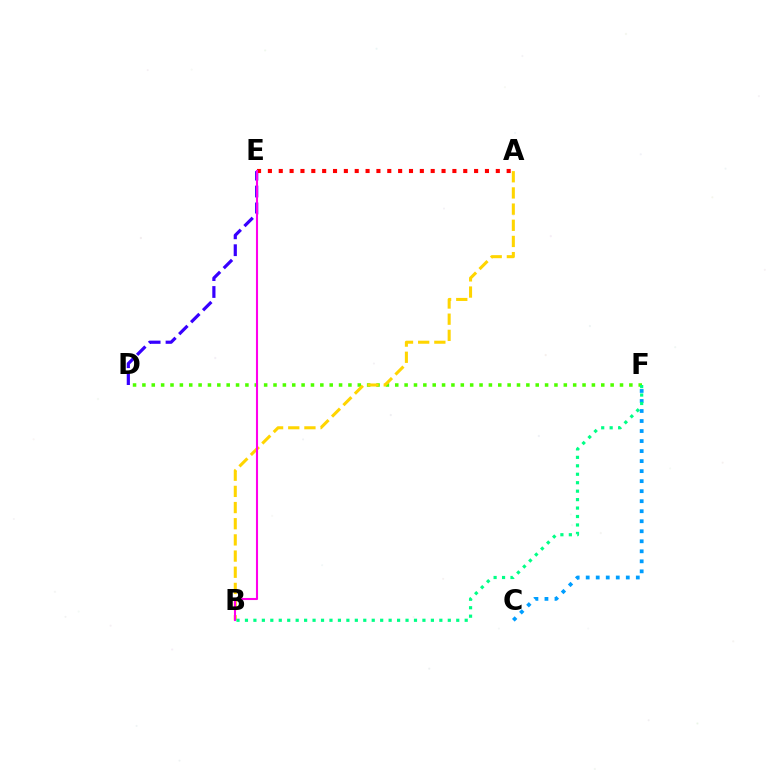{('D', 'E'): [{'color': '#3700ff', 'line_style': 'dashed', 'thickness': 2.29}], ('C', 'F'): [{'color': '#009eff', 'line_style': 'dotted', 'thickness': 2.72}], ('D', 'F'): [{'color': '#4fff00', 'line_style': 'dotted', 'thickness': 2.54}], ('A', 'E'): [{'color': '#ff0000', 'line_style': 'dotted', 'thickness': 2.95}], ('A', 'B'): [{'color': '#ffd500', 'line_style': 'dashed', 'thickness': 2.2}], ('B', 'F'): [{'color': '#00ff86', 'line_style': 'dotted', 'thickness': 2.3}], ('B', 'E'): [{'color': '#ff00ed', 'line_style': 'solid', 'thickness': 1.51}]}